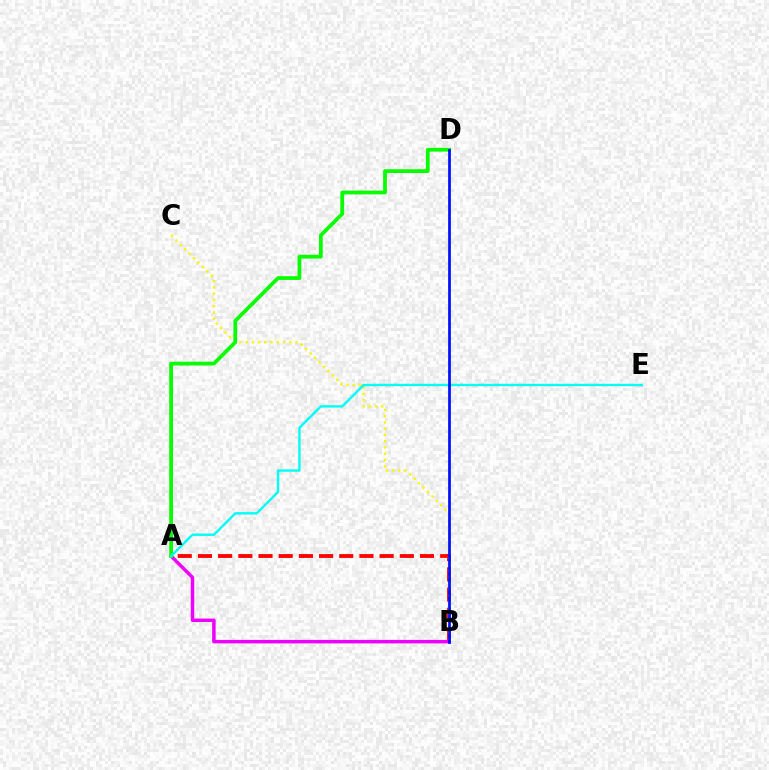{('A', 'B'): [{'color': '#ff0000', 'line_style': 'dashed', 'thickness': 2.74}, {'color': '#ee00ff', 'line_style': 'solid', 'thickness': 2.5}], ('B', 'C'): [{'color': '#fcf500', 'line_style': 'dotted', 'thickness': 1.7}], ('A', 'D'): [{'color': '#08ff00', 'line_style': 'solid', 'thickness': 2.71}], ('A', 'E'): [{'color': '#00fff6', 'line_style': 'solid', 'thickness': 1.74}], ('B', 'D'): [{'color': '#0010ff', 'line_style': 'solid', 'thickness': 1.97}]}